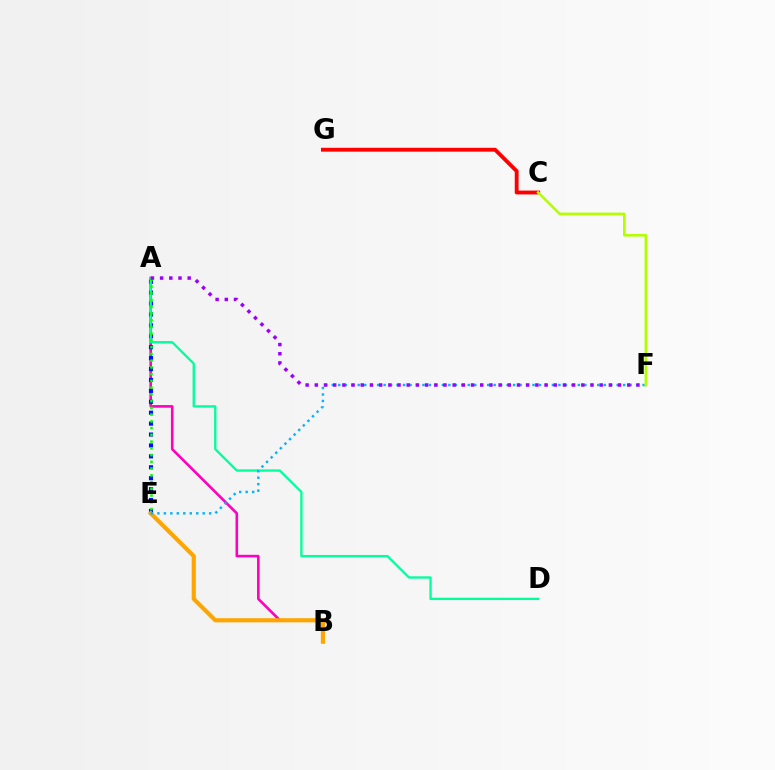{('A', 'B'): [{'color': '#ff00bd', 'line_style': 'solid', 'thickness': 1.88}], ('A', 'E'): [{'color': '#0010ff', 'line_style': 'dotted', 'thickness': 2.97}, {'color': '#08ff00', 'line_style': 'dotted', 'thickness': 1.83}], ('B', 'E'): [{'color': '#ffa500', 'line_style': 'solid', 'thickness': 2.98}], ('A', 'D'): [{'color': '#00ff9d', 'line_style': 'solid', 'thickness': 1.67}], ('E', 'F'): [{'color': '#00b5ff', 'line_style': 'dotted', 'thickness': 1.76}], ('C', 'G'): [{'color': '#ff0000', 'line_style': 'solid', 'thickness': 2.77}], ('A', 'F'): [{'color': '#9b00ff', 'line_style': 'dotted', 'thickness': 2.5}], ('C', 'F'): [{'color': '#b3ff00', 'line_style': 'solid', 'thickness': 1.87}]}